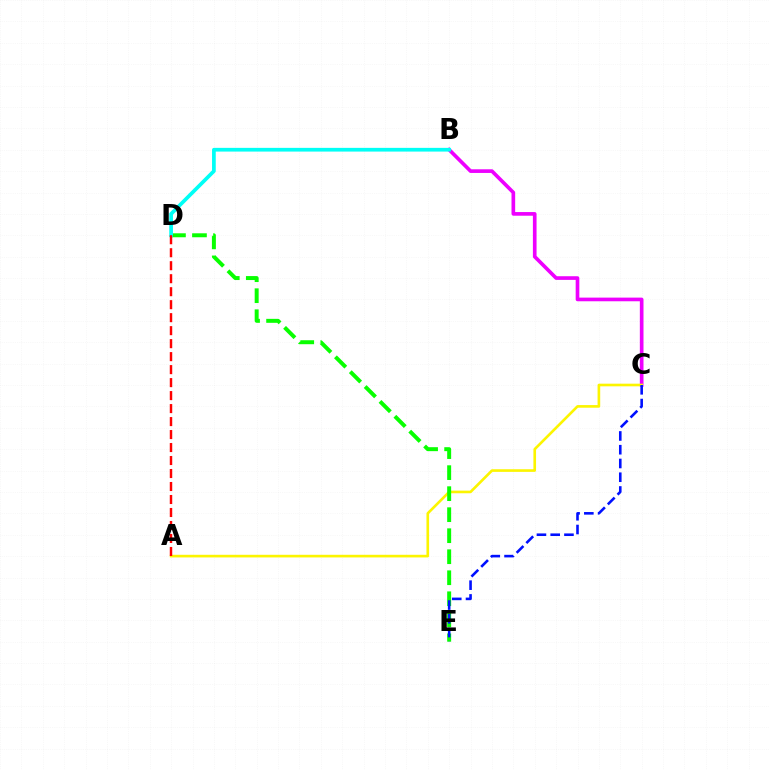{('B', 'C'): [{'color': '#ee00ff', 'line_style': 'solid', 'thickness': 2.63}], ('A', 'C'): [{'color': '#fcf500', 'line_style': 'solid', 'thickness': 1.9}], ('D', 'E'): [{'color': '#08ff00', 'line_style': 'dashed', 'thickness': 2.86}], ('C', 'E'): [{'color': '#0010ff', 'line_style': 'dashed', 'thickness': 1.87}], ('B', 'D'): [{'color': '#00fff6', 'line_style': 'solid', 'thickness': 2.67}], ('A', 'D'): [{'color': '#ff0000', 'line_style': 'dashed', 'thickness': 1.76}]}